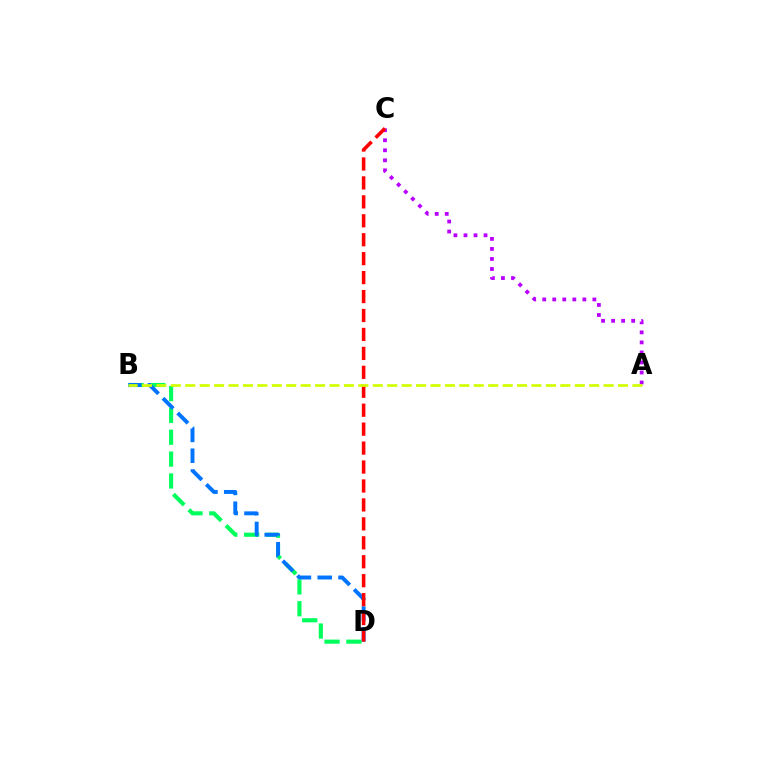{('A', 'C'): [{'color': '#b900ff', 'line_style': 'dotted', 'thickness': 2.72}], ('B', 'D'): [{'color': '#00ff5c', 'line_style': 'dashed', 'thickness': 2.97}, {'color': '#0074ff', 'line_style': 'dashed', 'thickness': 2.83}], ('C', 'D'): [{'color': '#ff0000', 'line_style': 'dashed', 'thickness': 2.57}], ('A', 'B'): [{'color': '#d1ff00', 'line_style': 'dashed', 'thickness': 1.96}]}